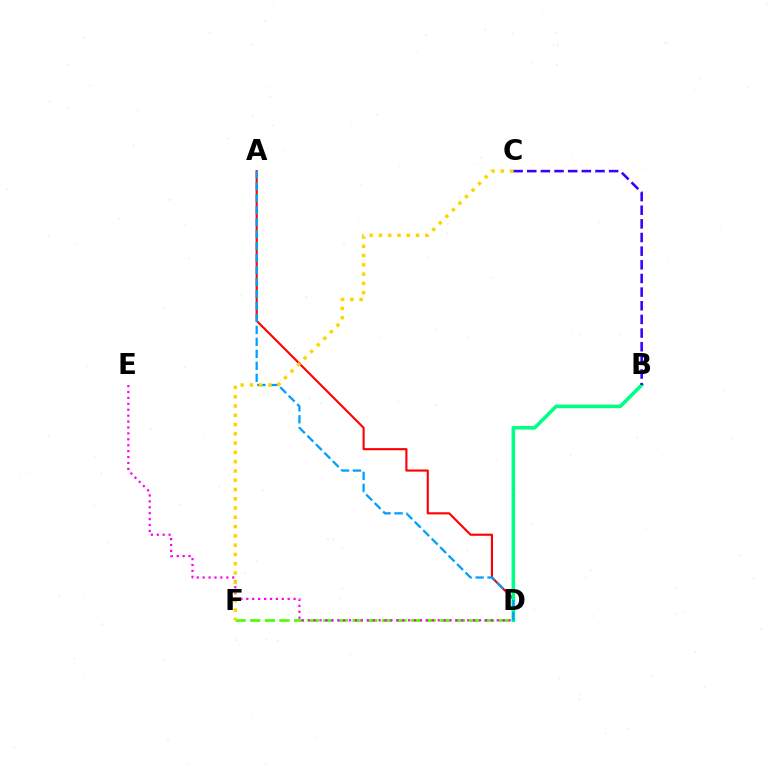{('A', 'D'): [{'color': '#ff0000', 'line_style': 'solid', 'thickness': 1.53}, {'color': '#009eff', 'line_style': 'dashed', 'thickness': 1.63}], ('B', 'D'): [{'color': '#00ff86', 'line_style': 'solid', 'thickness': 2.58}], ('D', 'F'): [{'color': '#4fff00', 'line_style': 'dashed', 'thickness': 1.99}], ('D', 'E'): [{'color': '#ff00ed', 'line_style': 'dotted', 'thickness': 1.61}], ('B', 'C'): [{'color': '#3700ff', 'line_style': 'dashed', 'thickness': 1.85}], ('C', 'F'): [{'color': '#ffd500', 'line_style': 'dotted', 'thickness': 2.52}]}